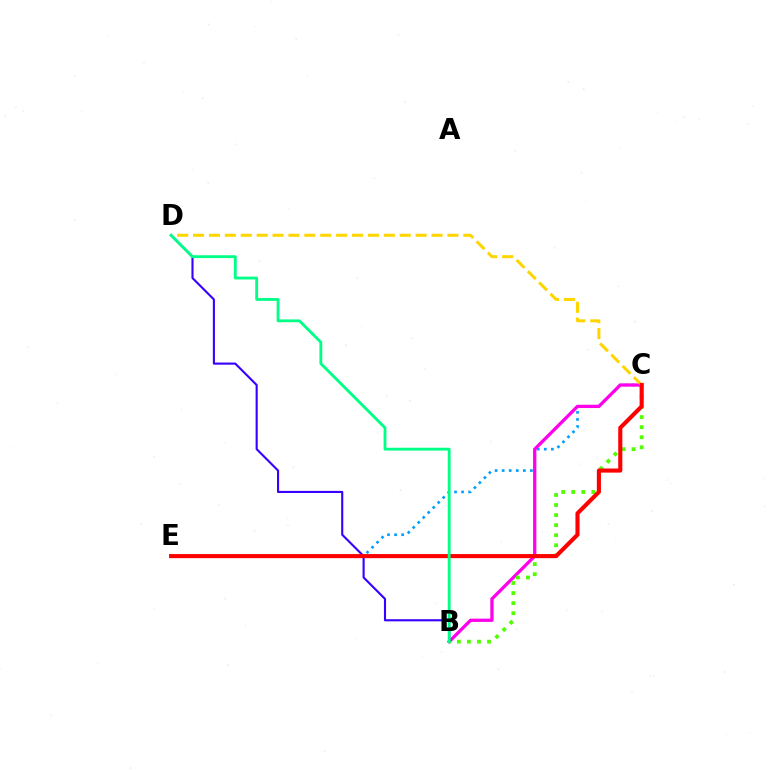{('C', 'E'): [{'color': '#009eff', 'line_style': 'dotted', 'thickness': 1.92}, {'color': '#ff0000', 'line_style': 'solid', 'thickness': 2.96}], ('B', 'C'): [{'color': '#ff00ed', 'line_style': 'solid', 'thickness': 2.36}, {'color': '#4fff00', 'line_style': 'dotted', 'thickness': 2.73}], ('C', 'D'): [{'color': '#ffd500', 'line_style': 'dashed', 'thickness': 2.16}], ('B', 'D'): [{'color': '#3700ff', 'line_style': 'solid', 'thickness': 1.52}, {'color': '#00ff86', 'line_style': 'solid', 'thickness': 2.04}]}